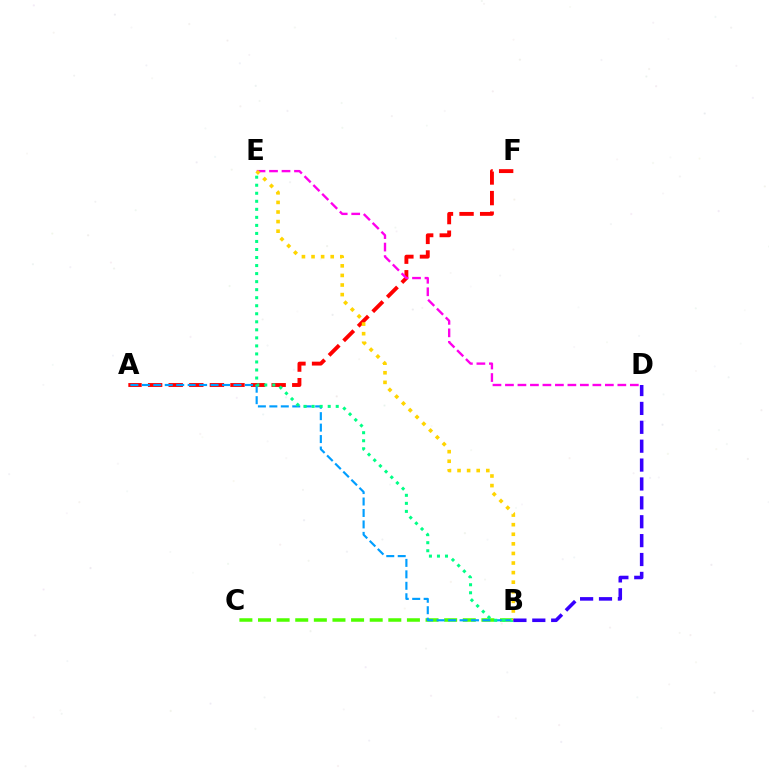{('B', 'C'): [{'color': '#4fff00', 'line_style': 'dashed', 'thickness': 2.53}], ('A', 'F'): [{'color': '#ff0000', 'line_style': 'dashed', 'thickness': 2.8}], ('A', 'B'): [{'color': '#009eff', 'line_style': 'dashed', 'thickness': 1.56}], ('D', 'E'): [{'color': '#ff00ed', 'line_style': 'dashed', 'thickness': 1.7}], ('B', 'E'): [{'color': '#00ff86', 'line_style': 'dotted', 'thickness': 2.18}, {'color': '#ffd500', 'line_style': 'dotted', 'thickness': 2.61}], ('B', 'D'): [{'color': '#3700ff', 'line_style': 'dashed', 'thickness': 2.57}]}